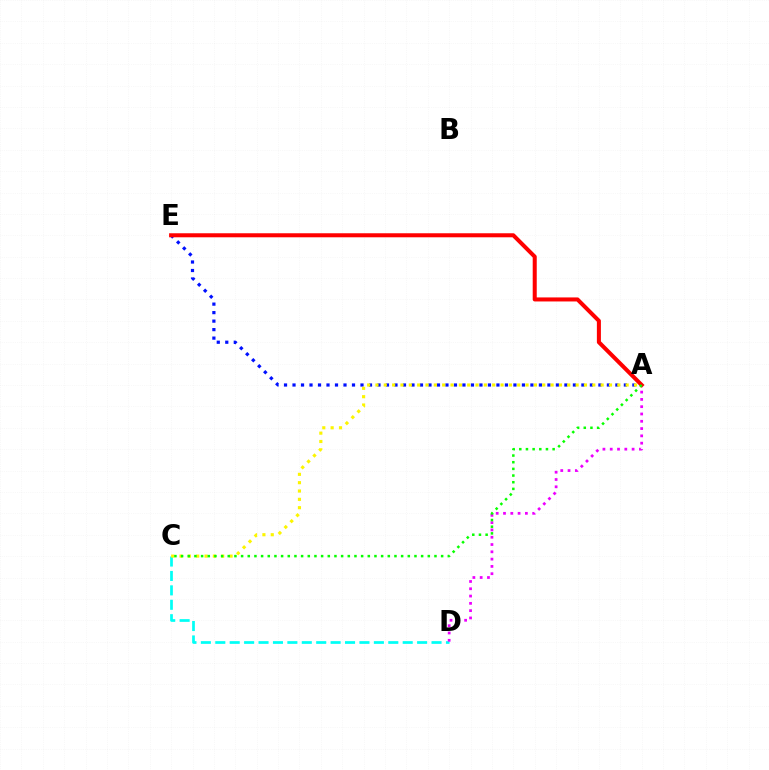{('A', 'E'): [{'color': '#0010ff', 'line_style': 'dotted', 'thickness': 2.31}, {'color': '#ff0000', 'line_style': 'solid', 'thickness': 2.9}], ('C', 'D'): [{'color': '#00fff6', 'line_style': 'dashed', 'thickness': 1.96}], ('A', 'D'): [{'color': '#ee00ff', 'line_style': 'dotted', 'thickness': 1.98}], ('A', 'C'): [{'color': '#fcf500', 'line_style': 'dotted', 'thickness': 2.27}, {'color': '#08ff00', 'line_style': 'dotted', 'thickness': 1.81}]}